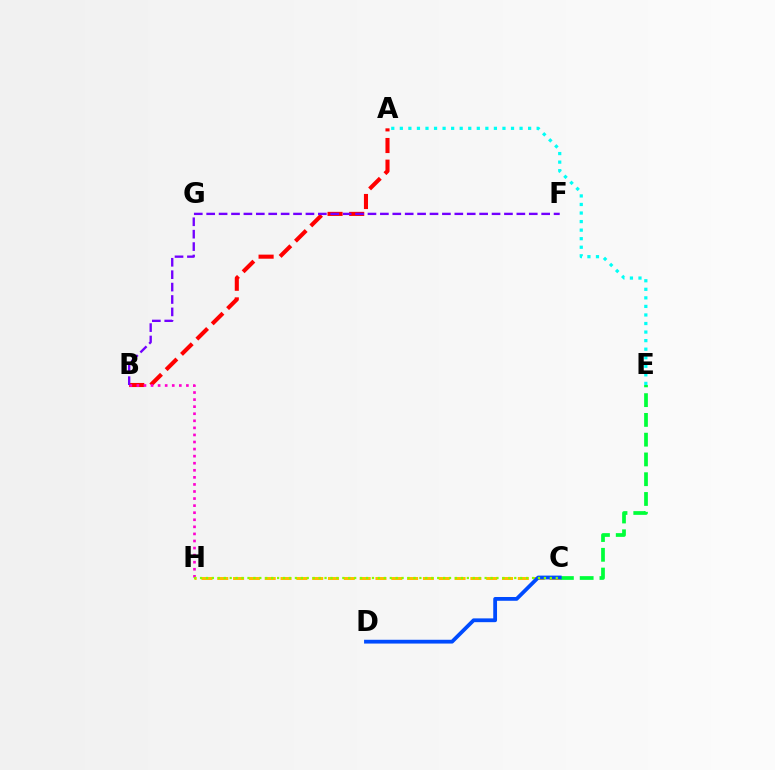{('C', 'E'): [{'color': '#00ff39', 'line_style': 'dashed', 'thickness': 2.69}], ('A', 'B'): [{'color': '#ff0000', 'line_style': 'dashed', 'thickness': 2.94}], ('C', 'H'): [{'color': '#ffbd00', 'line_style': 'dashed', 'thickness': 2.15}, {'color': '#84ff00', 'line_style': 'dotted', 'thickness': 1.61}], ('C', 'D'): [{'color': '#004bff', 'line_style': 'solid', 'thickness': 2.73}], ('B', 'H'): [{'color': '#ff00cf', 'line_style': 'dotted', 'thickness': 1.92}], ('A', 'E'): [{'color': '#00fff6', 'line_style': 'dotted', 'thickness': 2.32}], ('B', 'F'): [{'color': '#7200ff', 'line_style': 'dashed', 'thickness': 1.69}]}